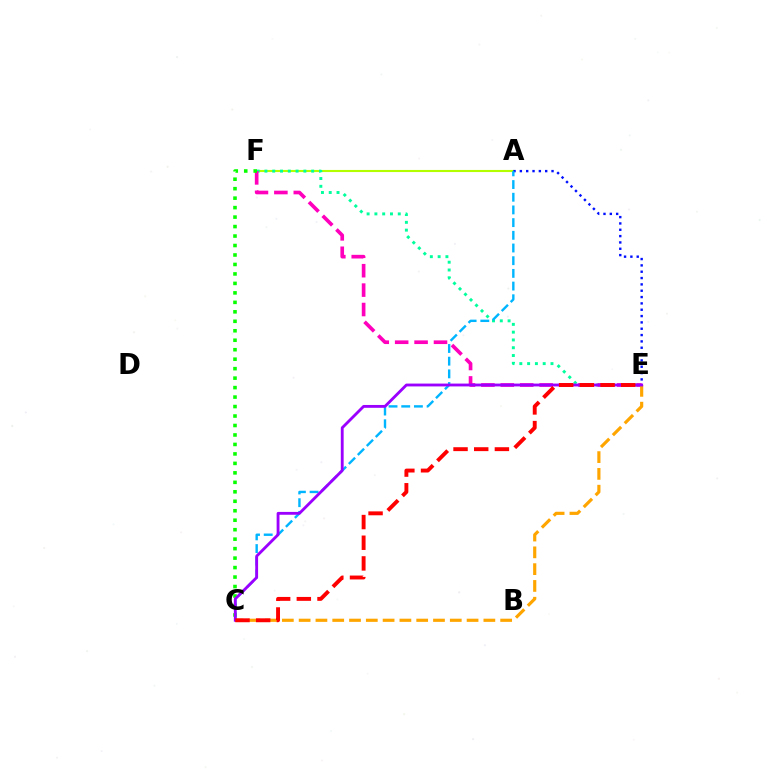{('A', 'F'): [{'color': '#b3ff00', 'line_style': 'solid', 'thickness': 1.51}], ('E', 'F'): [{'color': '#00ff9d', 'line_style': 'dotted', 'thickness': 2.12}, {'color': '#ff00bd', 'line_style': 'dashed', 'thickness': 2.64}], ('A', 'E'): [{'color': '#0010ff', 'line_style': 'dotted', 'thickness': 1.72}], ('C', 'F'): [{'color': '#08ff00', 'line_style': 'dotted', 'thickness': 2.57}], ('A', 'C'): [{'color': '#00b5ff', 'line_style': 'dashed', 'thickness': 1.72}], ('C', 'E'): [{'color': '#ffa500', 'line_style': 'dashed', 'thickness': 2.28}, {'color': '#9b00ff', 'line_style': 'solid', 'thickness': 2.05}, {'color': '#ff0000', 'line_style': 'dashed', 'thickness': 2.81}]}